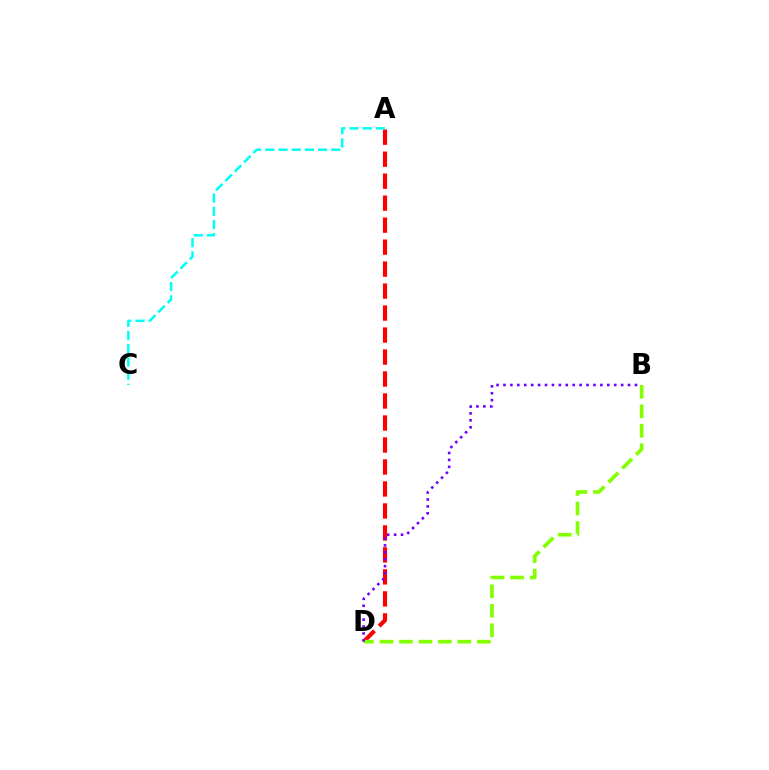{('A', 'D'): [{'color': '#ff0000', 'line_style': 'dashed', 'thickness': 2.99}], ('B', 'D'): [{'color': '#84ff00', 'line_style': 'dashed', 'thickness': 2.65}, {'color': '#7200ff', 'line_style': 'dotted', 'thickness': 1.88}], ('A', 'C'): [{'color': '#00fff6', 'line_style': 'dashed', 'thickness': 1.79}]}